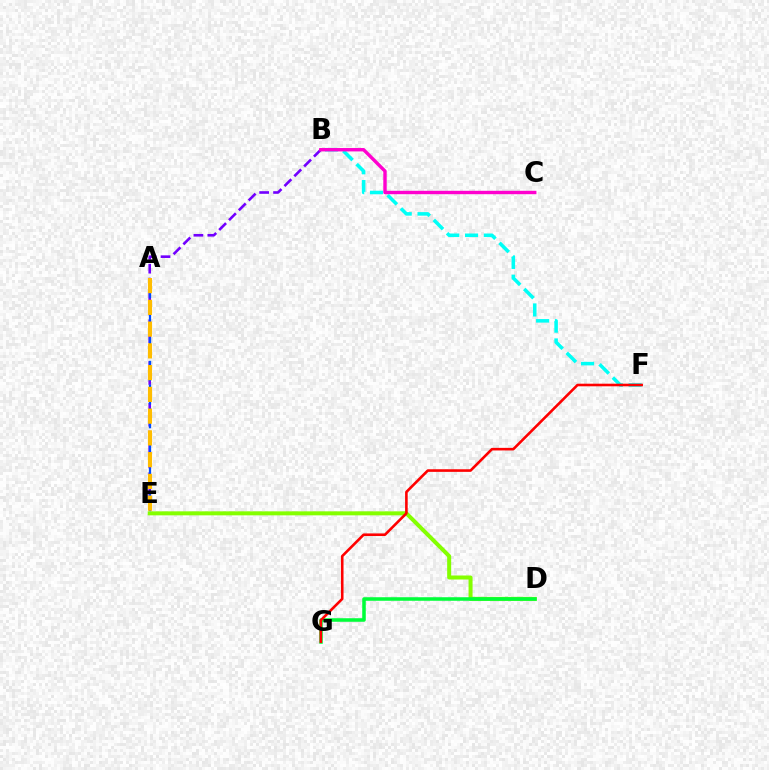{('D', 'E'): [{'color': '#84ff00', 'line_style': 'solid', 'thickness': 2.88}], ('D', 'G'): [{'color': '#00ff39', 'line_style': 'solid', 'thickness': 2.55}], ('B', 'E'): [{'color': '#7200ff', 'line_style': 'dashed', 'thickness': 1.89}], ('A', 'E'): [{'color': '#004bff', 'line_style': 'dashed', 'thickness': 1.61}, {'color': '#ffbd00', 'line_style': 'dashed', 'thickness': 2.96}], ('B', 'F'): [{'color': '#00fff6', 'line_style': 'dashed', 'thickness': 2.55}], ('F', 'G'): [{'color': '#ff0000', 'line_style': 'solid', 'thickness': 1.88}], ('B', 'C'): [{'color': '#ff00cf', 'line_style': 'solid', 'thickness': 2.44}]}